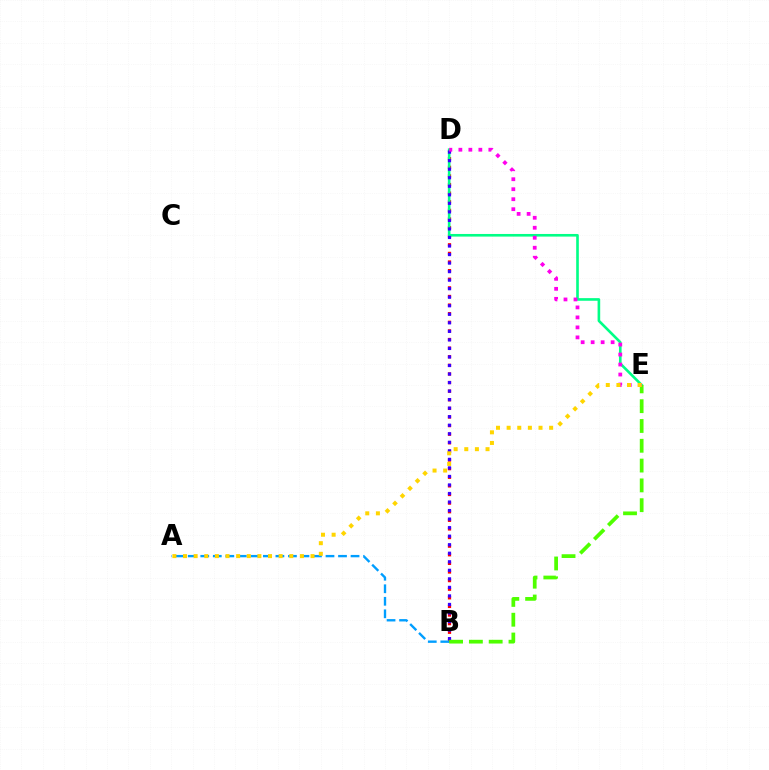{('B', 'D'): [{'color': '#ff0000', 'line_style': 'dotted', 'thickness': 2.34}, {'color': '#3700ff', 'line_style': 'dotted', 'thickness': 2.32}], ('D', 'E'): [{'color': '#00ff86', 'line_style': 'solid', 'thickness': 1.89}, {'color': '#ff00ed', 'line_style': 'dotted', 'thickness': 2.71}], ('B', 'E'): [{'color': '#4fff00', 'line_style': 'dashed', 'thickness': 2.69}], ('A', 'B'): [{'color': '#009eff', 'line_style': 'dashed', 'thickness': 1.7}], ('A', 'E'): [{'color': '#ffd500', 'line_style': 'dotted', 'thickness': 2.89}]}